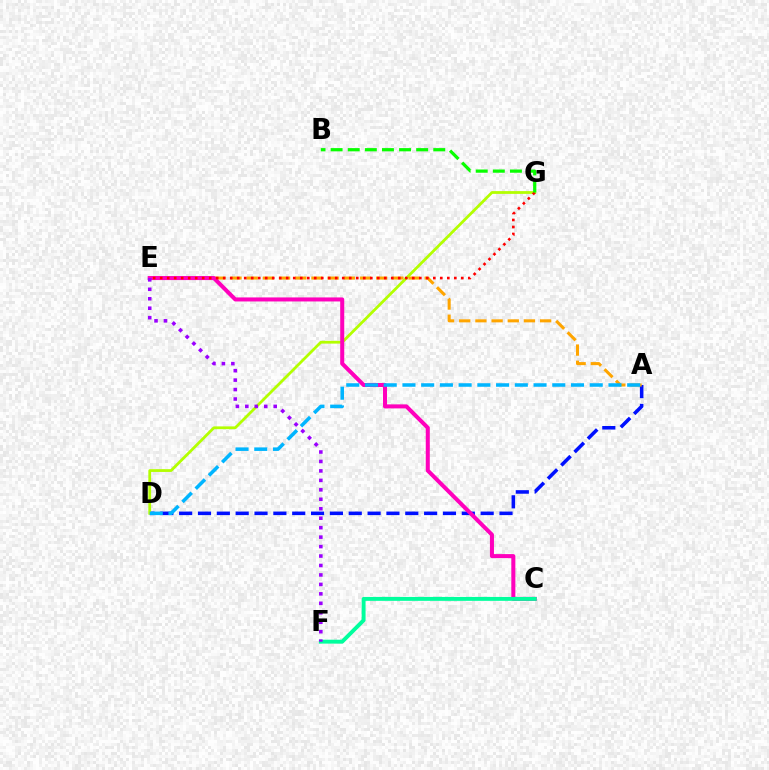{('A', 'D'): [{'color': '#0010ff', 'line_style': 'dashed', 'thickness': 2.56}, {'color': '#00b5ff', 'line_style': 'dashed', 'thickness': 2.54}], ('D', 'G'): [{'color': '#b3ff00', 'line_style': 'solid', 'thickness': 2.0}], ('A', 'E'): [{'color': '#ffa500', 'line_style': 'dashed', 'thickness': 2.2}], ('C', 'E'): [{'color': '#ff00bd', 'line_style': 'solid', 'thickness': 2.9}], ('E', 'G'): [{'color': '#ff0000', 'line_style': 'dotted', 'thickness': 1.9}], ('C', 'F'): [{'color': '#00ff9d', 'line_style': 'solid', 'thickness': 2.81}], ('B', 'G'): [{'color': '#08ff00', 'line_style': 'dashed', 'thickness': 2.32}], ('E', 'F'): [{'color': '#9b00ff', 'line_style': 'dotted', 'thickness': 2.57}]}